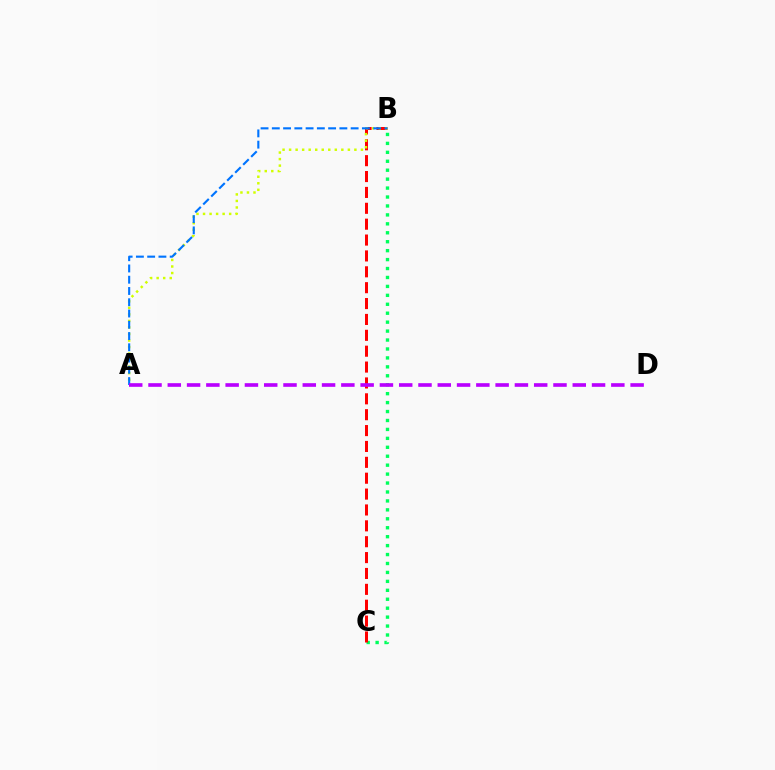{('B', 'C'): [{'color': '#00ff5c', 'line_style': 'dotted', 'thickness': 2.43}, {'color': '#ff0000', 'line_style': 'dashed', 'thickness': 2.16}], ('A', 'B'): [{'color': '#d1ff00', 'line_style': 'dotted', 'thickness': 1.77}, {'color': '#0074ff', 'line_style': 'dashed', 'thickness': 1.53}], ('A', 'D'): [{'color': '#b900ff', 'line_style': 'dashed', 'thickness': 2.62}]}